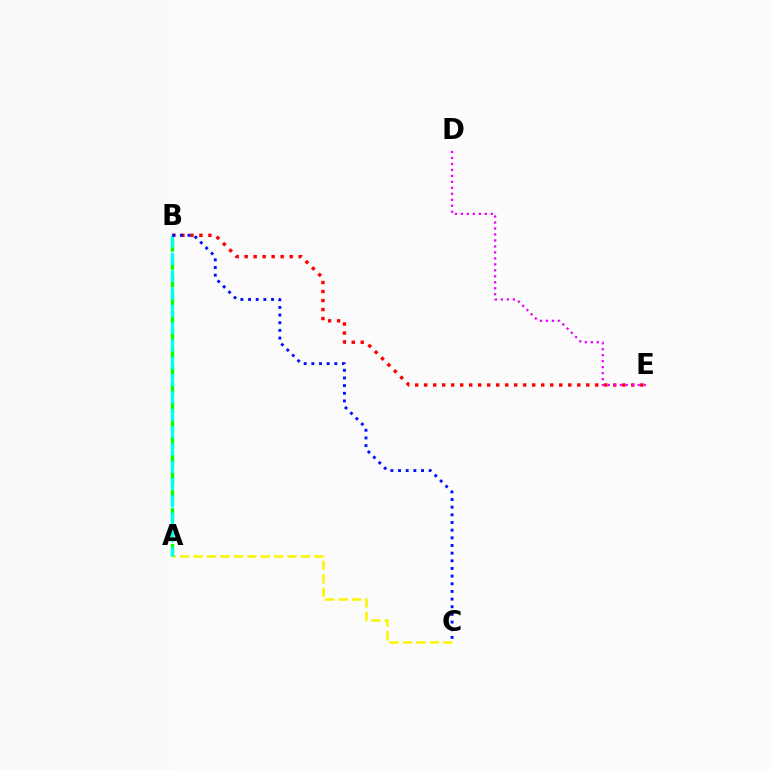{('A', 'C'): [{'color': '#fcf500', 'line_style': 'dashed', 'thickness': 1.82}], ('A', 'B'): [{'color': '#08ff00', 'line_style': 'dashed', 'thickness': 2.44}, {'color': '#00fff6', 'line_style': 'dashed', 'thickness': 2.35}], ('B', 'E'): [{'color': '#ff0000', 'line_style': 'dotted', 'thickness': 2.45}], ('D', 'E'): [{'color': '#ee00ff', 'line_style': 'dotted', 'thickness': 1.62}], ('B', 'C'): [{'color': '#0010ff', 'line_style': 'dotted', 'thickness': 2.08}]}